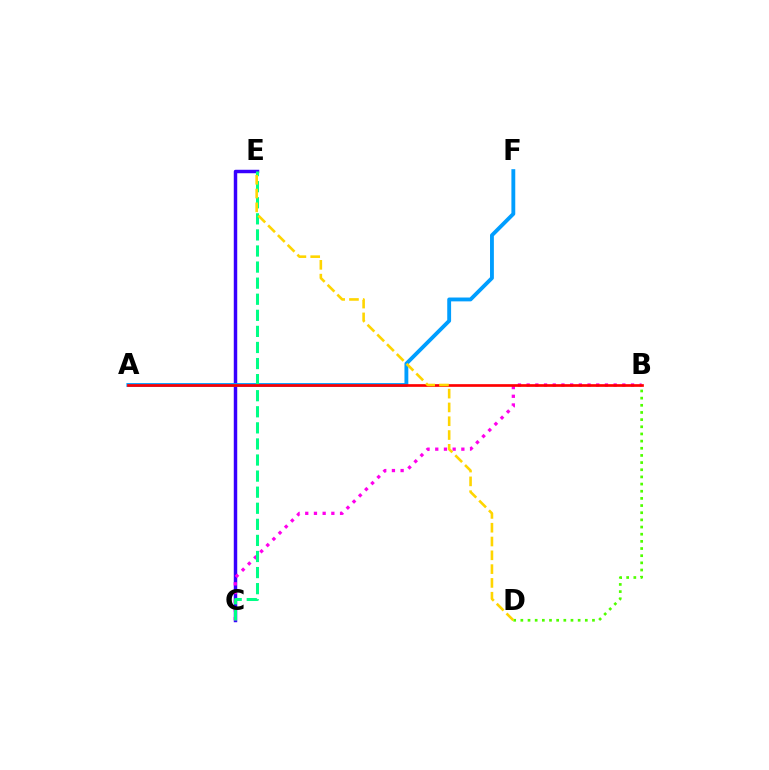{('C', 'E'): [{'color': '#3700ff', 'line_style': 'solid', 'thickness': 2.49}, {'color': '#00ff86', 'line_style': 'dashed', 'thickness': 2.18}], ('B', 'D'): [{'color': '#4fff00', 'line_style': 'dotted', 'thickness': 1.95}], ('A', 'F'): [{'color': '#009eff', 'line_style': 'solid', 'thickness': 2.77}], ('B', 'C'): [{'color': '#ff00ed', 'line_style': 'dotted', 'thickness': 2.36}], ('A', 'B'): [{'color': '#ff0000', 'line_style': 'solid', 'thickness': 1.93}], ('D', 'E'): [{'color': '#ffd500', 'line_style': 'dashed', 'thickness': 1.87}]}